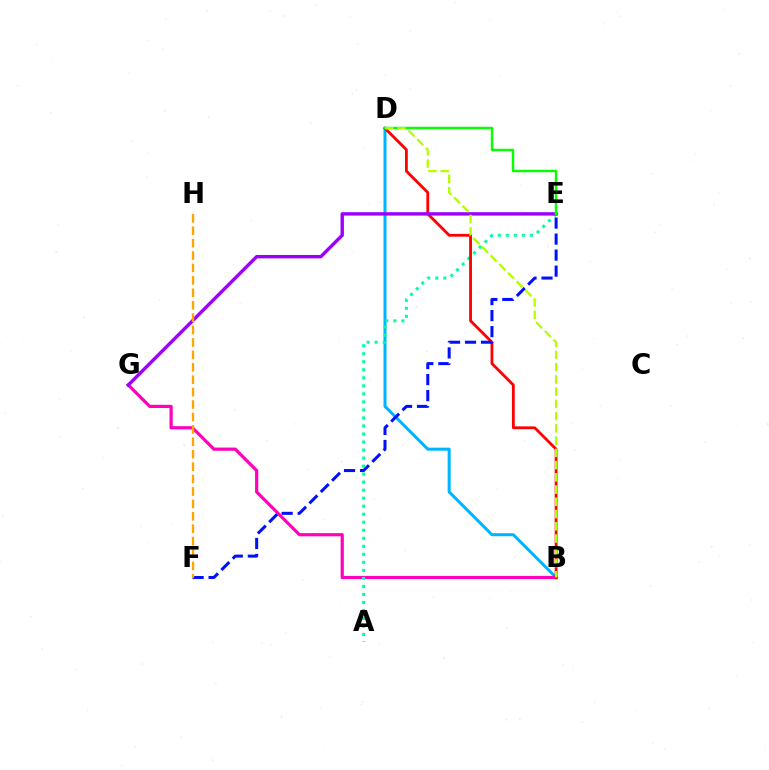{('B', 'D'): [{'color': '#00b5ff', 'line_style': 'solid', 'thickness': 2.18}, {'color': '#ff0000', 'line_style': 'solid', 'thickness': 2.03}, {'color': '#b3ff00', 'line_style': 'dashed', 'thickness': 1.66}], ('B', 'G'): [{'color': '#ff00bd', 'line_style': 'solid', 'thickness': 2.3}], ('A', 'E'): [{'color': '#00ff9d', 'line_style': 'dotted', 'thickness': 2.18}], ('E', 'G'): [{'color': '#9b00ff', 'line_style': 'solid', 'thickness': 2.44}], ('E', 'F'): [{'color': '#0010ff', 'line_style': 'dashed', 'thickness': 2.18}], ('D', 'E'): [{'color': '#08ff00', 'line_style': 'solid', 'thickness': 1.77}], ('F', 'H'): [{'color': '#ffa500', 'line_style': 'dashed', 'thickness': 1.69}]}